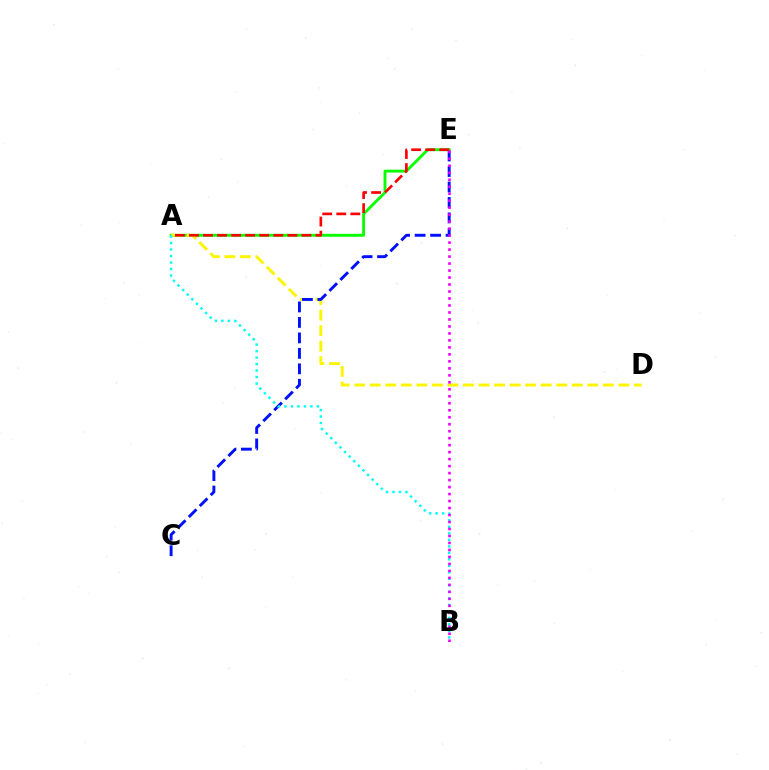{('A', 'E'): [{'color': '#08ff00', 'line_style': 'solid', 'thickness': 2.07}, {'color': '#ff0000', 'line_style': 'dashed', 'thickness': 1.91}], ('A', 'D'): [{'color': '#fcf500', 'line_style': 'dashed', 'thickness': 2.11}], ('C', 'E'): [{'color': '#0010ff', 'line_style': 'dashed', 'thickness': 2.1}], ('A', 'B'): [{'color': '#00fff6', 'line_style': 'dotted', 'thickness': 1.77}], ('B', 'E'): [{'color': '#ee00ff', 'line_style': 'dotted', 'thickness': 1.9}]}